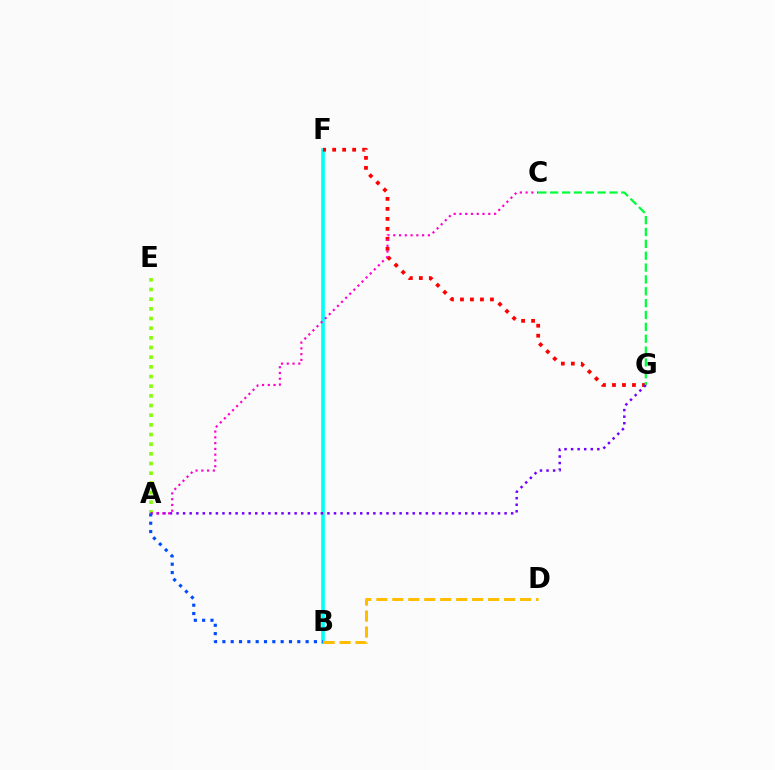{('B', 'F'): [{'color': '#00fff6', 'line_style': 'solid', 'thickness': 2.62}], ('F', 'G'): [{'color': '#ff0000', 'line_style': 'dotted', 'thickness': 2.71}], ('A', 'E'): [{'color': '#84ff00', 'line_style': 'dotted', 'thickness': 2.63}], ('A', 'G'): [{'color': '#7200ff', 'line_style': 'dotted', 'thickness': 1.78}], ('A', 'C'): [{'color': '#ff00cf', 'line_style': 'dotted', 'thickness': 1.57}], ('C', 'G'): [{'color': '#00ff39', 'line_style': 'dashed', 'thickness': 1.61}], ('A', 'B'): [{'color': '#004bff', 'line_style': 'dotted', 'thickness': 2.26}], ('B', 'D'): [{'color': '#ffbd00', 'line_style': 'dashed', 'thickness': 2.17}]}